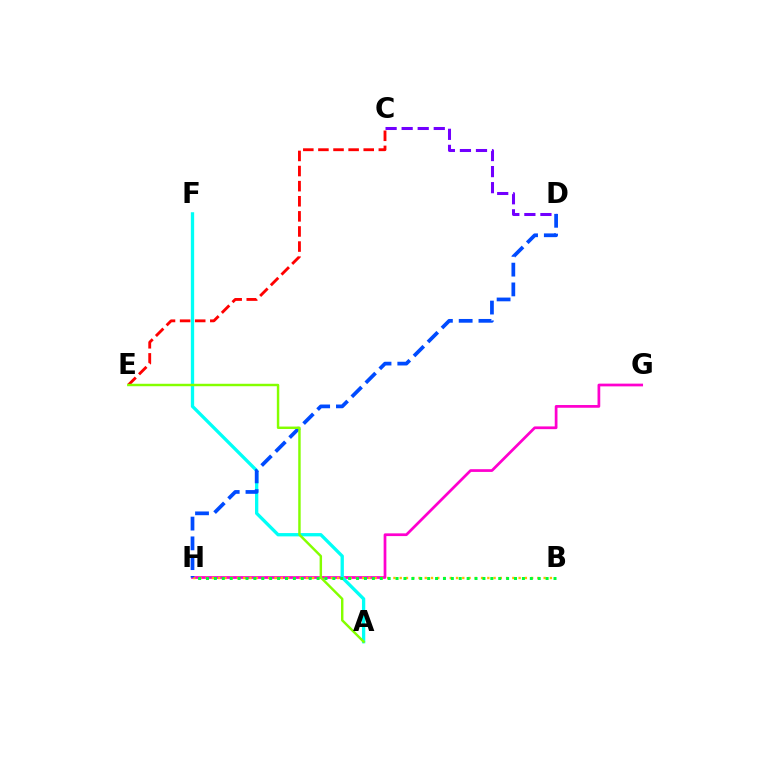{('G', 'H'): [{'color': '#ff00cf', 'line_style': 'solid', 'thickness': 1.97}], ('B', 'H'): [{'color': '#ffbd00', 'line_style': 'dotted', 'thickness': 1.7}, {'color': '#00ff39', 'line_style': 'dotted', 'thickness': 2.15}], ('C', 'D'): [{'color': '#7200ff', 'line_style': 'dashed', 'thickness': 2.18}], ('A', 'F'): [{'color': '#00fff6', 'line_style': 'solid', 'thickness': 2.38}], ('D', 'H'): [{'color': '#004bff', 'line_style': 'dashed', 'thickness': 2.69}], ('C', 'E'): [{'color': '#ff0000', 'line_style': 'dashed', 'thickness': 2.05}], ('A', 'E'): [{'color': '#84ff00', 'line_style': 'solid', 'thickness': 1.76}]}